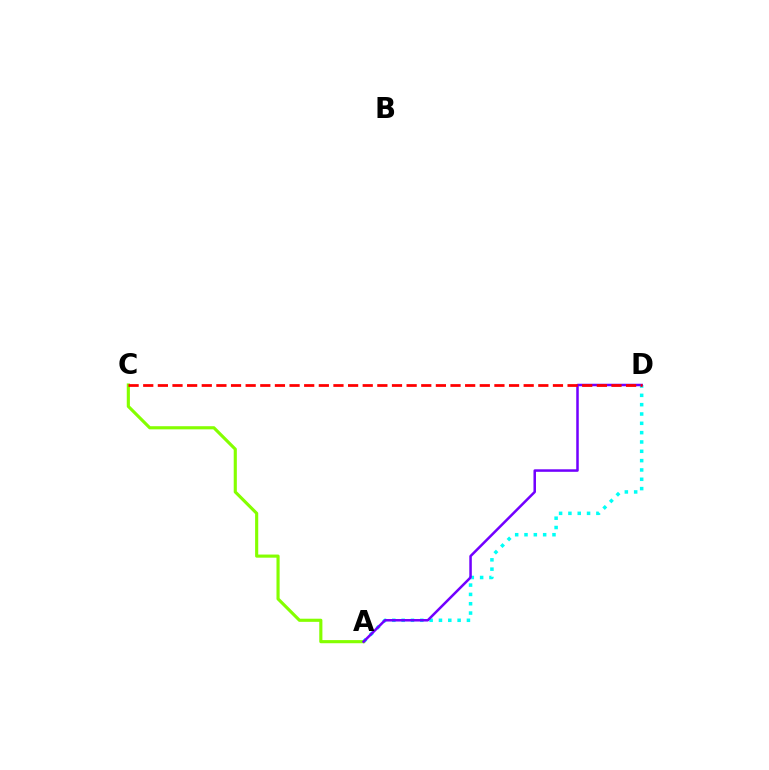{('A', 'D'): [{'color': '#00fff6', 'line_style': 'dotted', 'thickness': 2.53}, {'color': '#7200ff', 'line_style': 'solid', 'thickness': 1.81}], ('A', 'C'): [{'color': '#84ff00', 'line_style': 'solid', 'thickness': 2.25}], ('C', 'D'): [{'color': '#ff0000', 'line_style': 'dashed', 'thickness': 1.99}]}